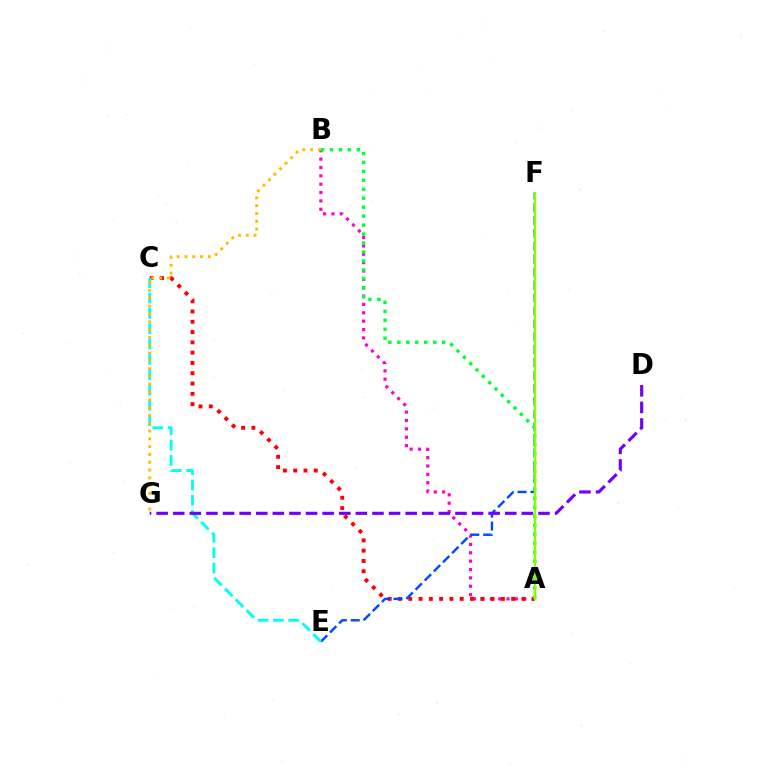{('A', 'B'): [{'color': '#ff00cf', 'line_style': 'dotted', 'thickness': 2.27}, {'color': '#00ff39', 'line_style': 'dotted', 'thickness': 2.43}], ('A', 'C'): [{'color': '#ff0000', 'line_style': 'dotted', 'thickness': 2.8}], ('E', 'F'): [{'color': '#004bff', 'line_style': 'dashed', 'thickness': 1.75}], ('C', 'E'): [{'color': '#00fff6', 'line_style': 'dashed', 'thickness': 2.08}], ('B', 'G'): [{'color': '#ffbd00', 'line_style': 'dotted', 'thickness': 2.12}], ('D', 'G'): [{'color': '#7200ff', 'line_style': 'dashed', 'thickness': 2.26}], ('A', 'F'): [{'color': '#84ff00', 'line_style': 'solid', 'thickness': 1.73}]}